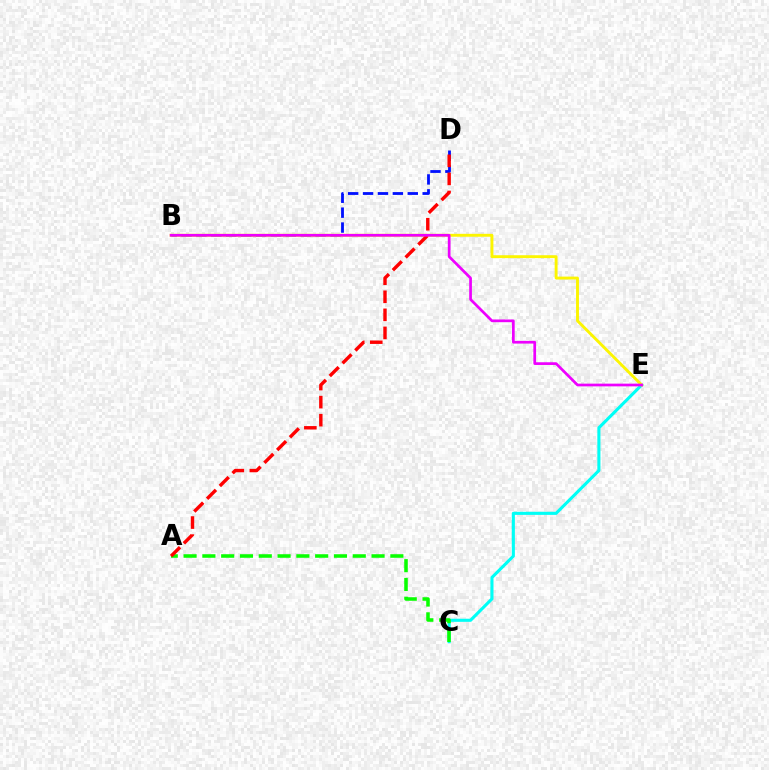{('B', 'D'): [{'color': '#0010ff', 'line_style': 'dashed', 'thickness': 2.02}], ('C', 'E'): [{'color': '#00fff6', 'line_style': 'solid', 'thickness': 2.23}], ('A', 'C'): [{'color': '#08ff00', 'line_style': 'dashed', 'thickness': 2.55}], ('B', 'E'): [{'color': '#fcf500', 'line_style': 'solid', 'thickness': 2.09}, {'color': '#ee00ff', 'line_style': 'solid', 'thickness': 1.96}], ('A', 'D'): [{'color': '#ff0000', 'line_style': 'dashed', 'thickness': 2.45}]}